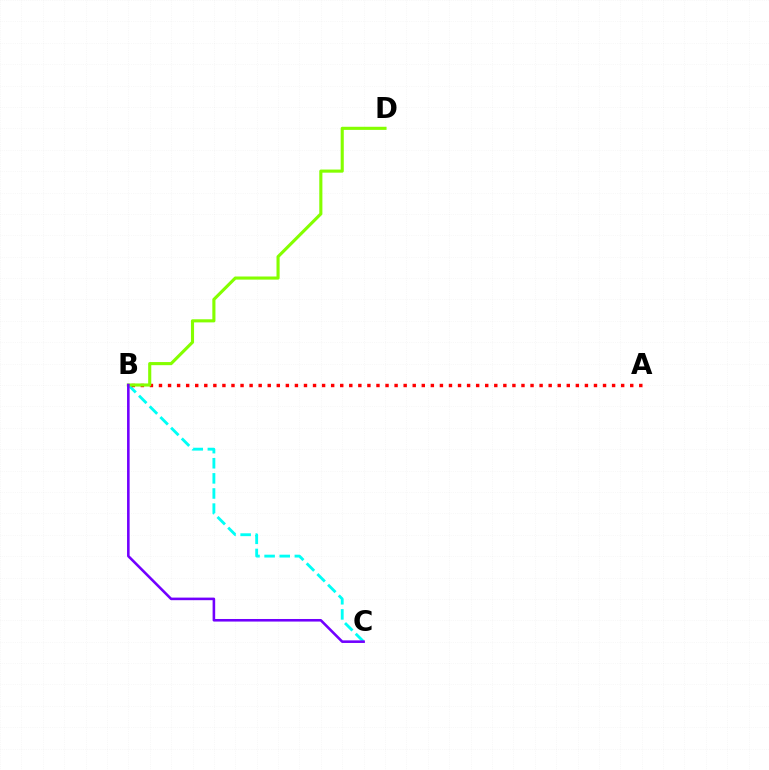{('B', 'C'): [{'color': '#00fff6', 'line_style': 'dashed', 'thickness': 2.05}, {'color': '#7200ff', 'line_style': 'solid', 'thickness': 1.86}], ('A', 'B'): [{'color': '#ff0000', 'line_style': 'dotted', 'thickness': 2.46}], ('B', 'D'): [{'color': '#84ff00', 'line_style': 'solid', 'thickness': 2.24}]}